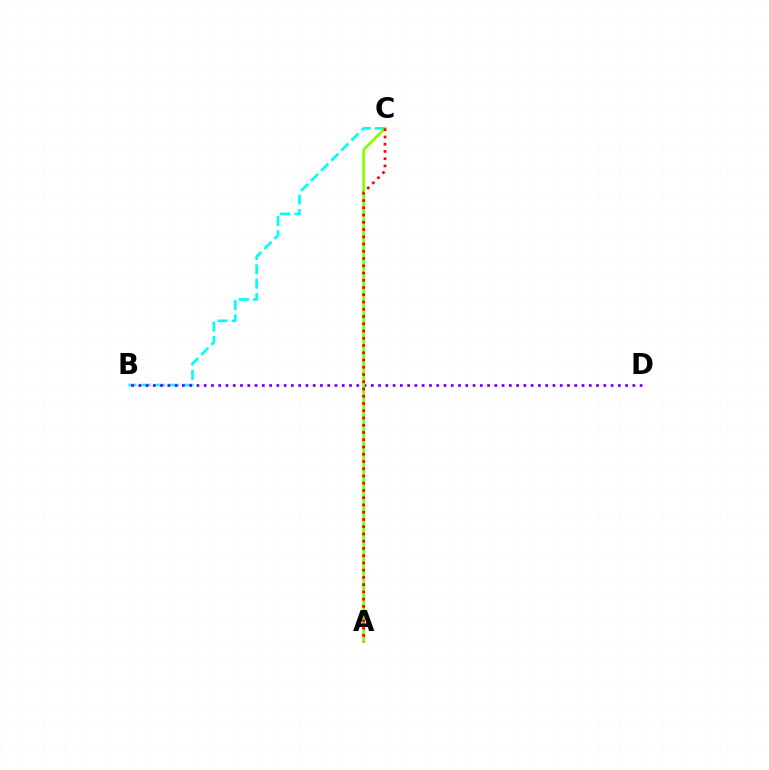{('B', 'C'): [{'color': '#00fff6', 'line_style': 'dashed', 'thickness': 1.94}], ('B', 'D'): [{'color': '#7200ff', 'line_style': 'dotted', 'thickness': 1.97}], ('A', 'C'): [{'color': '#84ff00', 'line_style': 'solid', 'thickness': 1.95}, {'color': '#ff0000', 'line_style': 'dotted', 'thickness': 1.97}]}